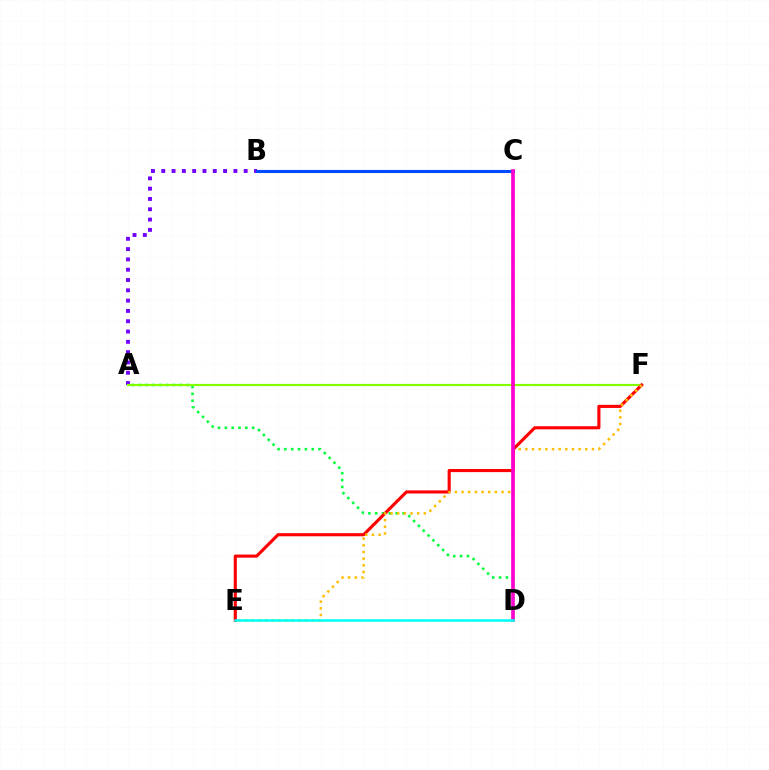{('A', 'B'): [{'color': '#7200ff', 'line_style': 'dotted', 'thickness': 2.8}], ('A', 'D'): [{'color': '#00ff39', 'line_style': 'dotted', 'thickness': 1.86}], ('B', 'C'): [{'color': '#004bff', 'line_style': 'solid', 'thickness': 2.22}], ('A', 'F'): [{'color': '#84ff00', 'line_style': 'solid', 'thickness': 1.57}], ('E', 'F'): [{'color': '#ff0000', 'line_style': 'solid', 'thickness': 2.25}, {'color': '#ffbd00', 'line_style': 'dotted', 'thickness': 1.81}], ('C', 'D'): [{'color': '#ff00cf', 'line_style': 'solid', 'thickness': 2.64}], ('D', 'E'): [{'color': '#00fff6', 'line_style': 'solid', 'thickness': 1.83}]}